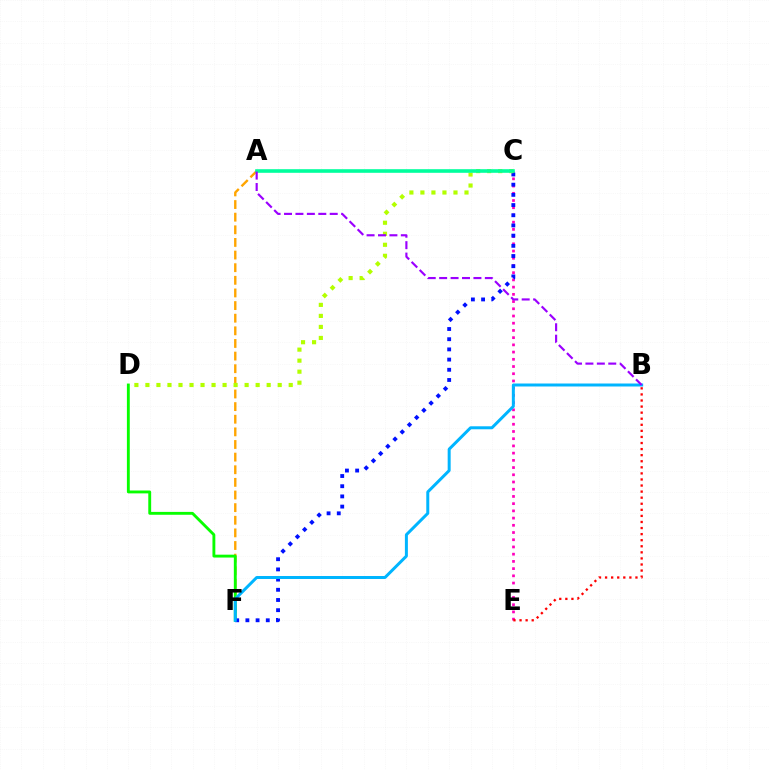{('A', 'F'): [{'color': '#ffa500', 'line_style': 'dashed', 'thickness': 1.72}], ('D', 'F'): [{'color': '#08ff00', 'line_style': 'solid', 'thickness': 2.07}], ('C', 'E'): [{'color': '#ff00bd', 'line_style': 'dotted', 'thickness': 1.96}], ('C', 'F'): [{'color': '#0010ff', 'line_style': 'dotted', 'thickness': 2.77}], ('B', 'F'): [{'color': '#00b5ff', 'line_style': 'solid', 'thickness': 2.15}], ('C', 'D'): [{'color': '#b3ff00', 'line_style': 'dotted', 'thickness': 2.99}], ('A', 'C'): [{'color': '#00ff9d', 'line_style': 'solid', 'thickness': 2.6}], ('A', 'B'): [{'color': '#9b00ff', 'line_style': 'dashed', 'thickness': 1.55}], ('B', 'E'): [{'color': '#ff0000', 'line_style': 'dotted', 'thickness': 1.65}]}